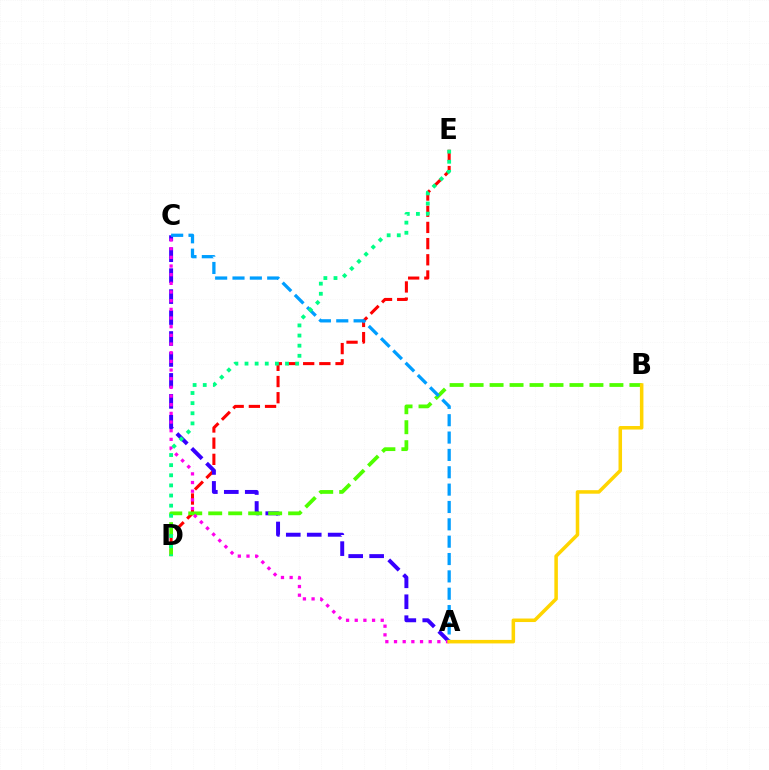{('D', 'E'): [{'color': '#ff0000', 'line_style': 'dashed', 'thickness': 2.2}, {'color': '#00ff86', 'line_style': 'dotted', 'thickness': 2.75}], ('A', 'C'): [{'color': '#3700ff', 'line_style': 'dashed', 'thickness': 2.85}, {'color': '#ff00ed', 'line_style': 'dotted', 'thickness': 2.36}, {'color': '#009eff', 'line_style': 'dashed', 'thickness': 2.36}], ('B', 'D'): [{'color': '#4fff00', 'line_style': 'dashed', 'thickness': 2.71}], ('A', 'B'): [{'color': '#ffd500', 'line_style': 'solid', 'thickness': 2.54}]}